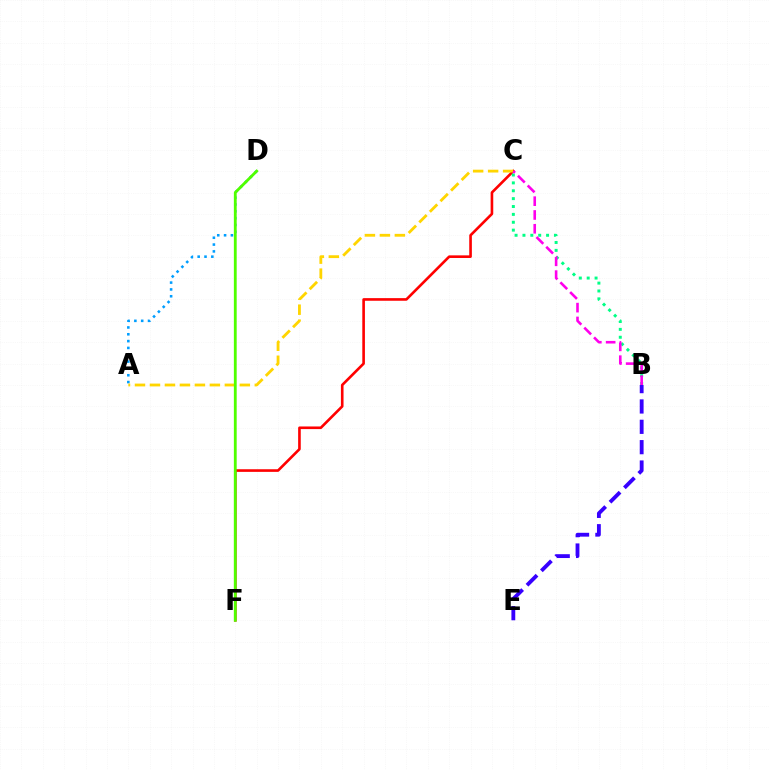{('C', 'F'): [{'color': '#ff0000', 'line_style': 'solid', 'thickness': 1.89}], ('A', 'D'): [{'color': '#009eff', 'line_style': 'dotted', 'thickness': 1.86}], ('B', 'C'): [{'color': '#00ff86', 'line_style': 'dotted', 'thickness': 2.14}, {'color': '#ff00ed', 'line_style': 'dashed', 'thickness': 1.87}], ('B', 'E'): [{'color': '#3700ff', 'line_style': 'dashed', 'thickness': 2.76}], ('A', 'C'): [{'color': '#ffd500', 'line_style': 'dashed', 'thickness': 2.03}], ('D', 'F'): [{'color': '#4fff00', 'line_style': 'solid', 'thickness': 2.03}]}